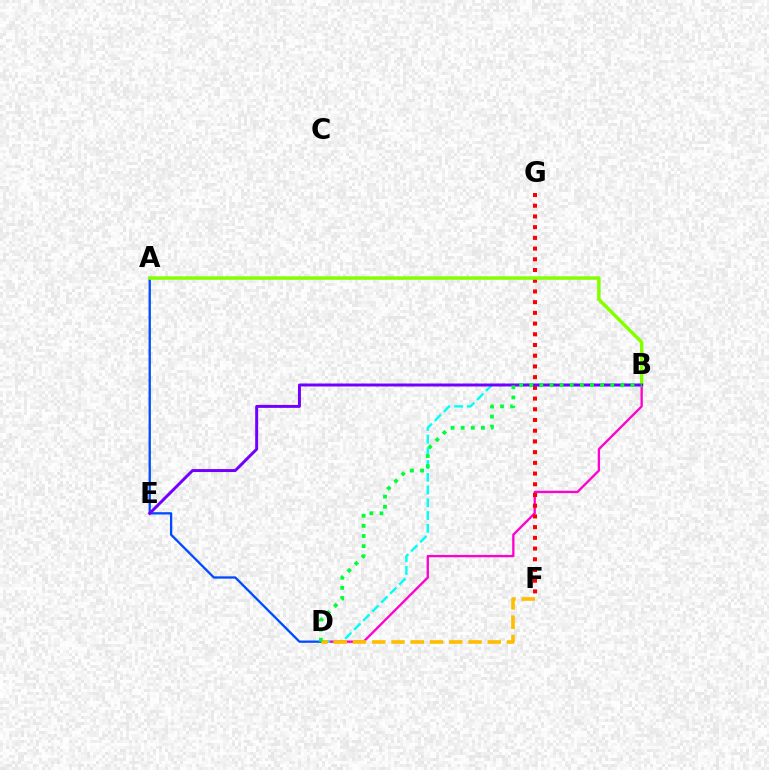{('B', 'D'): [{'color': '#ff00cf', 'line_style': 'solid', 'thickness': 1.67}, {'color': '#00fff6', 'line_style': 'dashed', 'thickness': 1.73}, {'color': '#00ff39', 'line_style': 'dotted', 'thickness': 2.75}], ('F', 'G'): [{'color': '#ff0000', 'line_style': 'dotted', 'thickness': 2.91}], ('A', 'D'): [{'color': '#004bff', 'line_style': 'solid', 'thickness': 1.66}], ('A', 'B'): [{'color': '#84ff00', 'line_style': 'solid', 'thickness': 2.5}], ('B', 'E'): [{'color': '#7200ff', 'line_style': 'solid', 'thickness': 2.14}], ('D', 'F'): [{'color': '#ffbd00', 'line_style': 'dashed', 'thickness': 2.62}]}